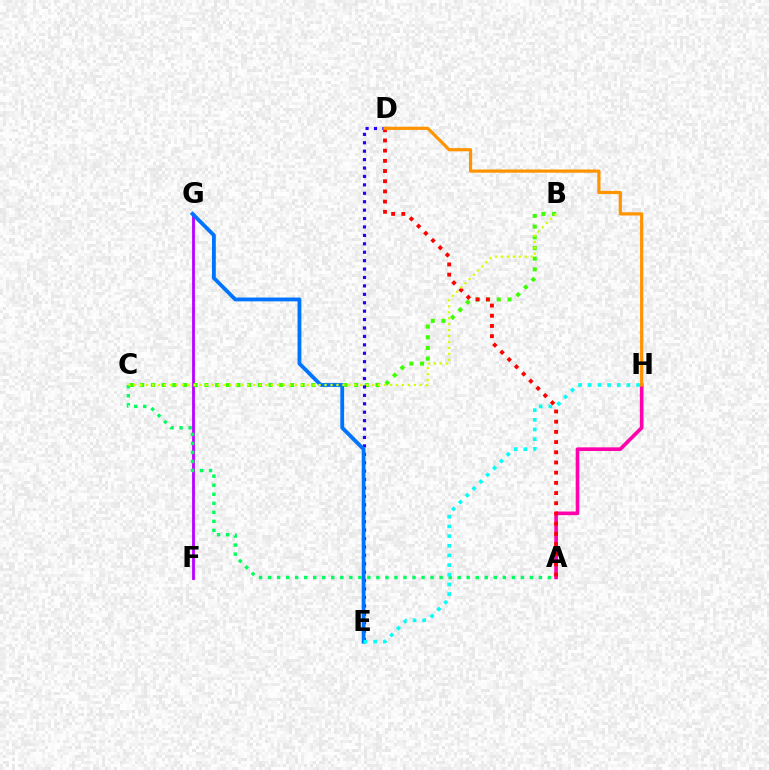{('F', 'G'): [{'color': '#b900ff', 'line_style': 'solid', 'thickness': 2.0}], ('A', 'H'): [{'color': '#ff00ac', 'line_style': 'solid', 'thickness': 2.62}], ('A', 'C'): [{'color': '#00ff5c', 'line_style': 'dotted', 'thickness': 2.45}], ('B', 'C'): [{'color': '#3dff00', 'line_style': 'dotted', 'thickness': 2.91}, {'color': '#d1ff00', 'line_style': 'dotted', 'thickness': 1.62}], ('D', 'E'): [{'color': '#2500ff', 'line_style': 'dotted', 'thickness': 2.29}], ('E', 'G'): [{'color': '#0074ff', 'line_style': 'solid', 'thickness': 2.75}], ('E', 'H'): [{'color': '#00fff6', 'line_style': 'dotted', 'thickness': 2.63}], ('A', 'D'): [{'color': '#ff0000', 'line_style': 'dotted', 'thickness': 2.77}], ('D', 'H'): [{'color': '#ff9400', 'line_style': 'solid', 'thickness': 2.3}]}